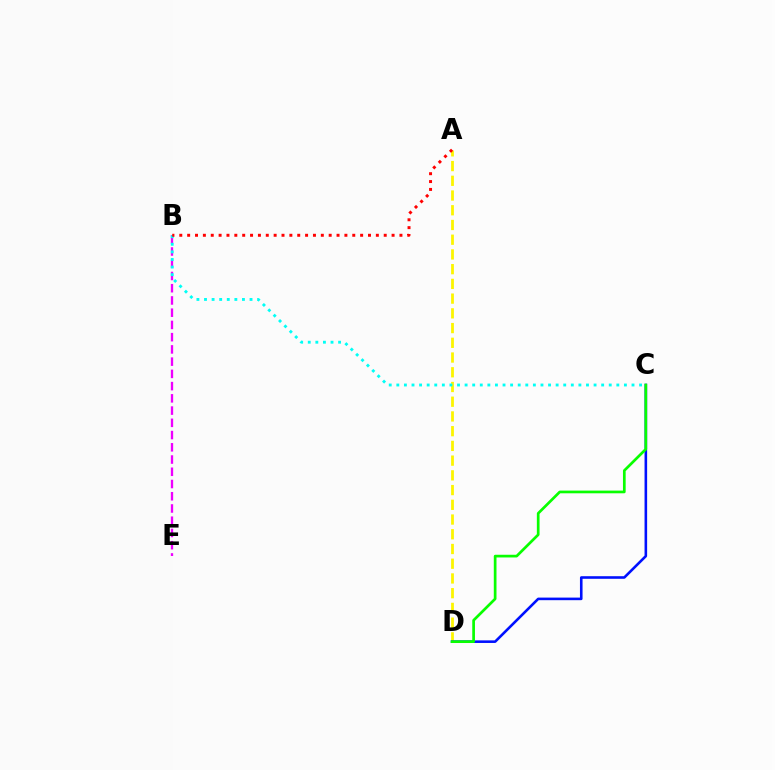{('A', 'D'): [{'color': '#fcf500', 'line_style': 'dashed', 'thickness': 2.0}], ('B', 'E'): [{'color': '#ee00ff', 'line_style': 'dashed', 'thickness': 1.66}], ('C', 'D'): [{'color': '#0010ff', 'line_style': 'solid', 'thickness': 1.86}, {'color': '#08ff00', 'line_style': 'solid', 'thickness': 1.94}], ('B', 'C'): [{'color': '#00fff6', 'line_style': 'dotted', 'thickness': 2.06}], ('A', 'B'): [{'color': '#ff0000', 'line_style': 'dotted', 'thickness': 2.14}]}